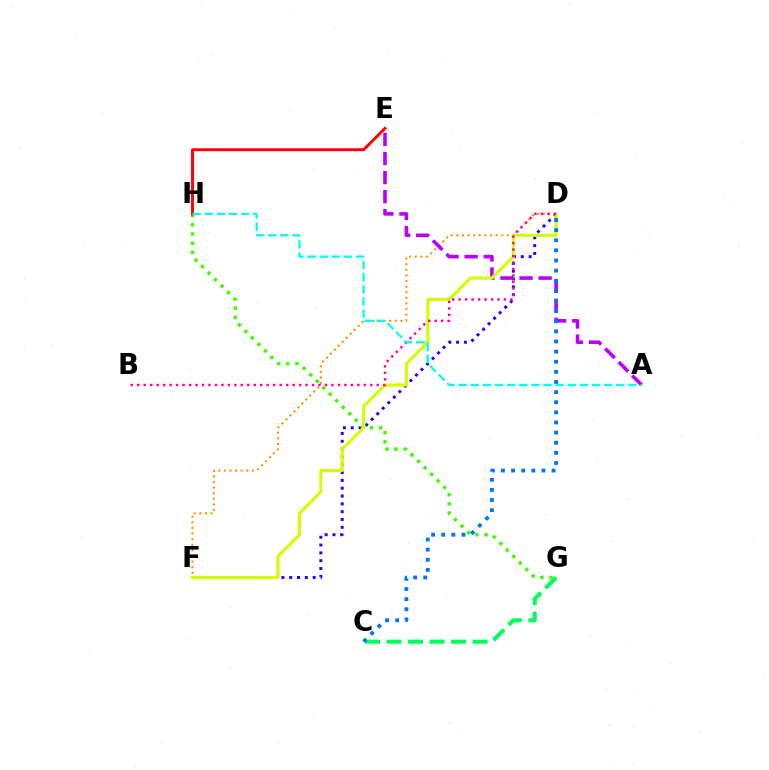{('C', 'G'): [{'color': '#00ff5c', 'line_style': 'dashed', 'thickness': 2.92}], ('D', 'F'): [{'color': '#2500ff', 'line_style': 'dotted', 'thickness': 2.13}, {'color': '#ff9400', 'line_style': 'dotted', 'thickness': 1.52}, {'color': '#d1ff00', 'line_style': 'solid', 'thickness': 2.24}], ('G', 'H'): [{'color': '#3dff00', 'line_style': 'dotted', 'thickness': 2.5}], ('A', 'E'): [{'color': '#b900ff', 'line_style': 'dashed', 'thickness': 2.59}], ('E', 'H'): [{'color': '#ff0000', 'line_style': 'solid', 'thickness': 2.09}], ('C', 'D'): [{'color': '#0074ff', 'line_style': 'dotted', 'thickness': 2.75}], ('B', 'D'): [{'color': '#ff00ac', 'line_style': 'dotted', 'thickness': 1.76}], ('A', 'H'): [{'color': '#00fff6', 'line_style': 'dashed', 'thickness': 1.65}]}